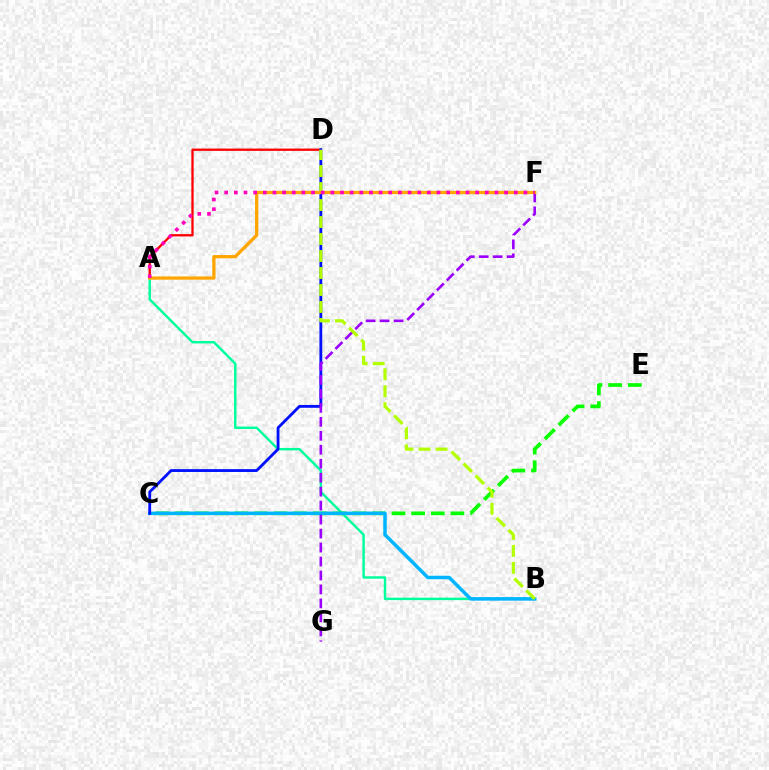{('A', 'D'): [{'color': '#ff0000', 'line_style': 'solid', 'thickness': 1.66}], ('A', 'B'): [{'color': '#00ff9d', 'line_style': 'solid', 'thickness': 1.76}], ('C', 'E'): [{'color': '#08ff00', 'line_style': 'dashed', 'thickness': 2.67}], ('B', 'C'): [{'color': '#00b5ff', 'line_style': 'solid', 'thickness': 2.52}], ('C', 'D'): [{'color': '#0010ff', 'line_style': 'solid', 'thickness': 2.03}], ('F', 'G'): [{'color': '#9b00ff', 'line_style': 'dashed', 'thickness': 1.9}], ('B', 'D'): [{'color': '#b3ff00', 'line_style': 'dashed', 'thickness': 2.31}], ('A', 'F'): [{'color': '#ffa500', 'line_style': 'solid', 'thickness': 2.34}, {'color': '#ff00bd', 'line_style': 'dotted', 'thickness': 2.62}]}